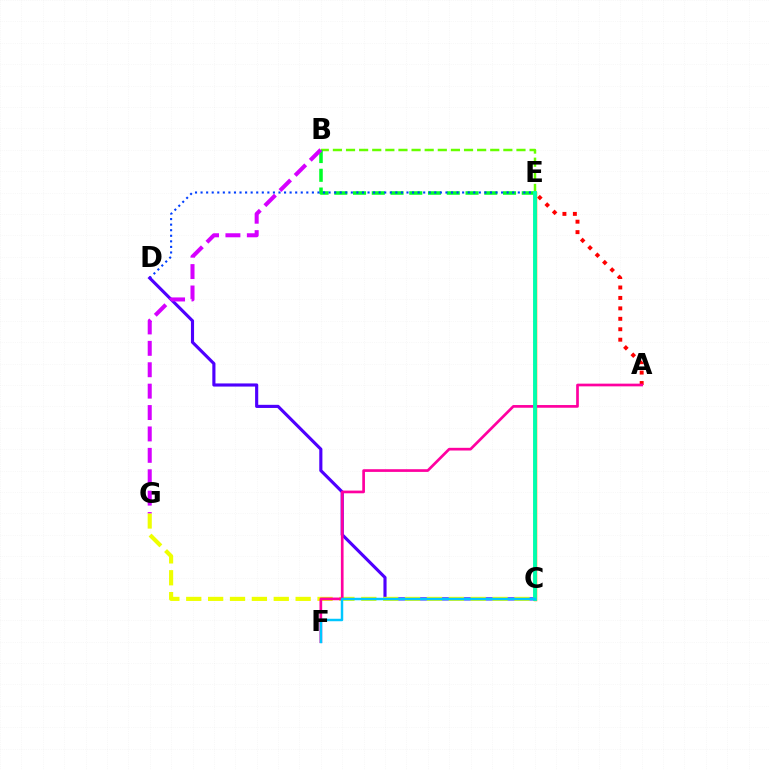{('B', 'E'): [{'color': '#66ff00', 'line_style': 'dashed', 'thickness': 1.78}, {'color': '#00ff27', 'line_style': 'dashed', 'thickness': 2.55}], ('A', 'E'): [{'color': '#ff0000', 'line_style': 'dotted', 'thickness': 2.84}], ('D', 'E'): [{'color': '#003fff', 'line_style': 'dotted', 'thickness': 1.51}], ('C', 'D'): [{'color': '#4f00ff', 'line_style': 'solid', 'thickness': 2.26}], ('C', 'G'): [{'color': '#eeff00', 'line_style': 'dashed', 'thickness': 2.97}], ('C', 'E'): [{'color': '#ff8800', 'line_style': 'solid', 'thickness': 2.52}, {'color': '#00ffaf', 'line_style': 'solid', 'thickness': 2.77}], ('A', 'F'): [{'color': '#ff00a0', 'line_style': 'solid', 'thickness': 1.94}], ('B', 'G'): [{'color': '#d600ff', 'line_style': 'dashed', 'thickness': 2.91}], ('C', 'F'): [{'color': '#00c7ff', 'line_style': 'solid', 'thickness': 1.78}]}